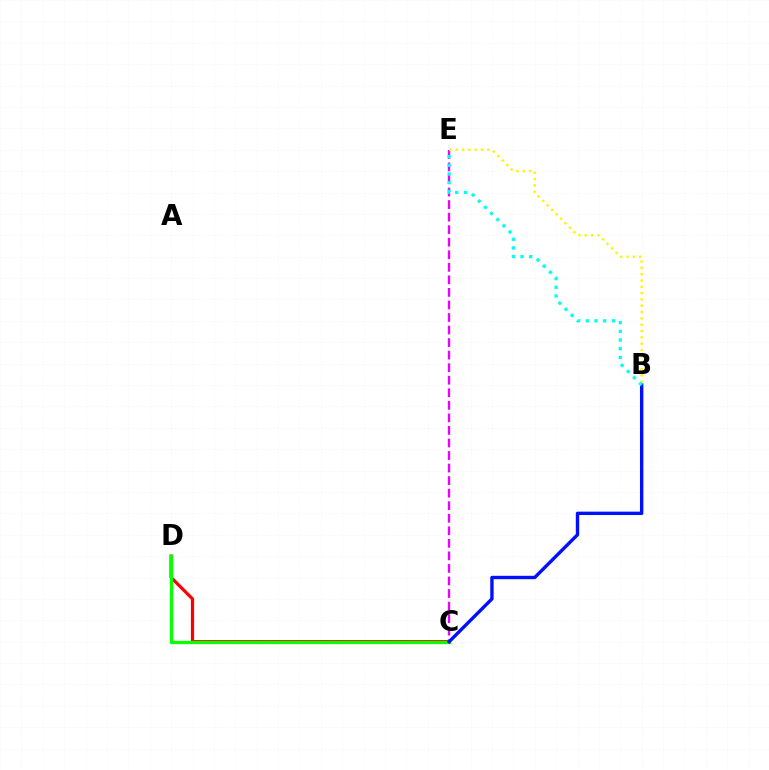{('C', 'D'): [{'color': '#ff0000', 'line_style': 'solid', 'thickness': 2.31}, {'color': '#08ff00', 'line_style': 'solid', 'thickness': 2.39}], ('C', 'E'): [{'color': '#ee00ff', 'line_style': 'dashed', 'thickness': 1.7}], ('B', 'C'): [{'color': '#0010ff', 'line_style': 'solid', 'thickness': 2.43}], ('B', 'E'): [{'color': '#fcf500', 'line_style': 'dotted', 'thickness': 1.72}, {'color': '#00fff6', 'line_style': 'dotted', 'thickness': 2.36}]}